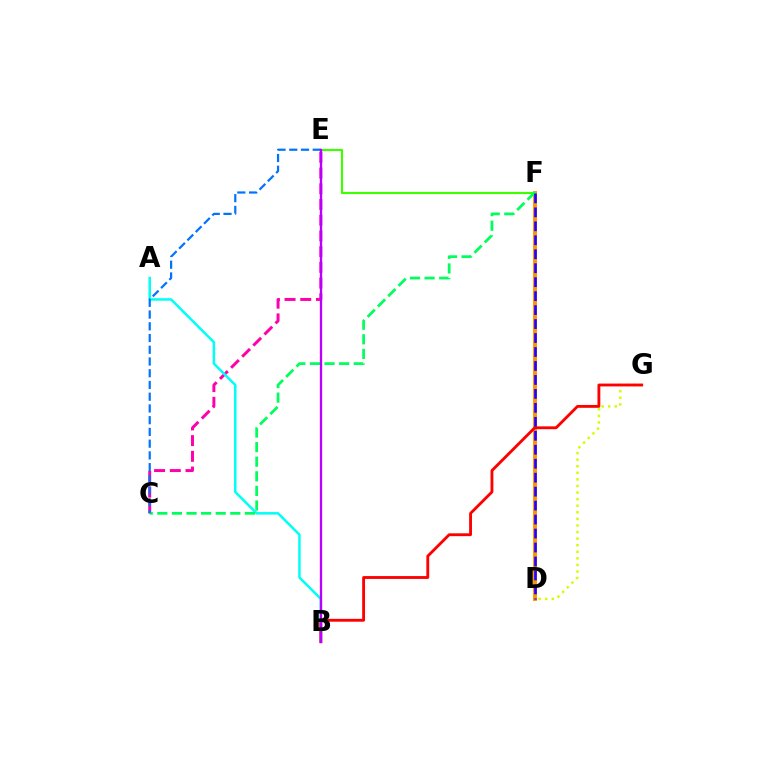{('D', 'F'): [{'color': '#ff9400', 'line_style': 'solid', 'thickness': 2.82}, {'color': '#2500ff', 'line_style': 'dashed', 'thickness': 1.9}], ('C', 'E'): [{'color': '#ff00ac', 'line_style': 'dashed', 'thickness': 2.14}, {'color': '#0074ff', 'line_style': 'dashed', 'thickness': 1.59}], ('A', 'B'): [{'color': '#00fff6', 'line_style': 'solid', 'thickness': 1.81}], ('E', 'F'): [{'color': '#3dff00', 'line_style': 'solid', 'thickness': 1.54}], ('D', 'G'): [{'color': '#d1ff00', 'line_style': 'dotted', 'thickness': 1.79}], ('C', 'F'): [{'color': '#00ff5c', 'line_style': 'dashed', 'thickness': 1.98}], ('B', 'G'): [{'color': '#ff0000', 'line_style': 'solid', 'thickness': 2.05}], ('B', 'E'): [{'color': '#b900ff', 'line_style': 'solid', 'thickness': 1.67}]}